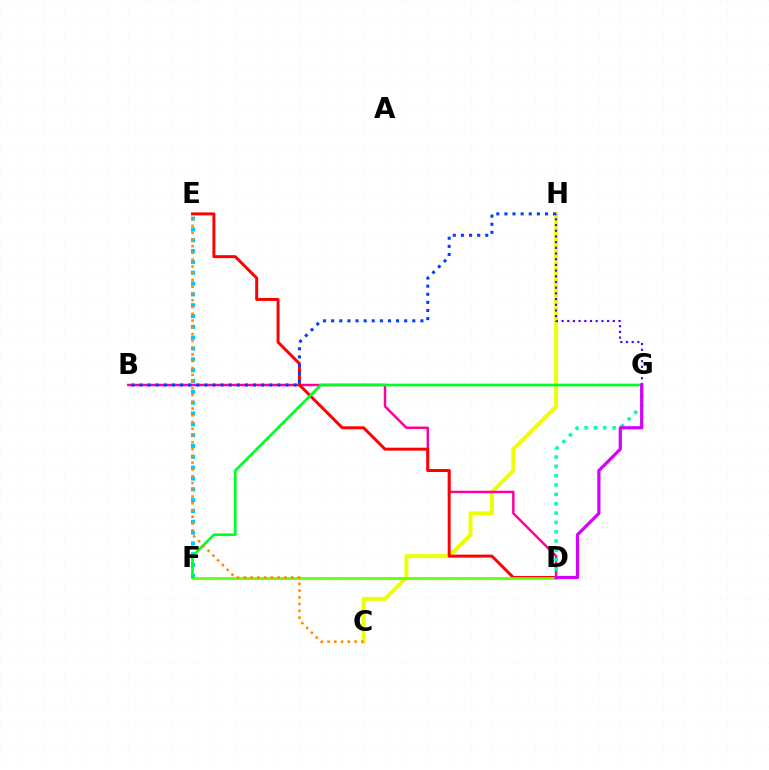{('C', 'H'): [{'color': '#eeff00', 'line_style': 'solid', 'thickness': 2.85}], ('B', 'D'): [{'color': '#ff00a0', 'line_style': 'solid', 'thickness': 1.78}], ('G', 'H'): [{'color': '#4f00ff', 'line_style': 'dotted', 'thickness': 1.55}], ('D', 'G'): [{'color': '#00ffaf', 'line_style': 'dotted', 'thickness': 2.54}, {'color': '#d600ff', 'line_style': 'solid', 'thickness': 2.3}], ('E', 'F'): [{'color': '#00c7ff', 'line_style': 'dotted', 'thickness': 2.94}], ('D', 'E'): [{'color': '#ff0000', 'line_style': 'solid', 'thickness': 2.13}], ('D', 'F'): [{'color': '#66ff00', 'line_style': 'solid', 'thickness': 1.97}], ('B', 'H'): [{'color': '#003fff', 'line_style': 'dotted', 'thickness': 2.2}], ('F', 'G'): [{'color': '#00ff27', 'line_style': 'solid', 'thickness': 1.94}], ('C', 'E'): [{'color': '#ff8800', 'line_style': 'dotted', 'thickness': 1.84}]}